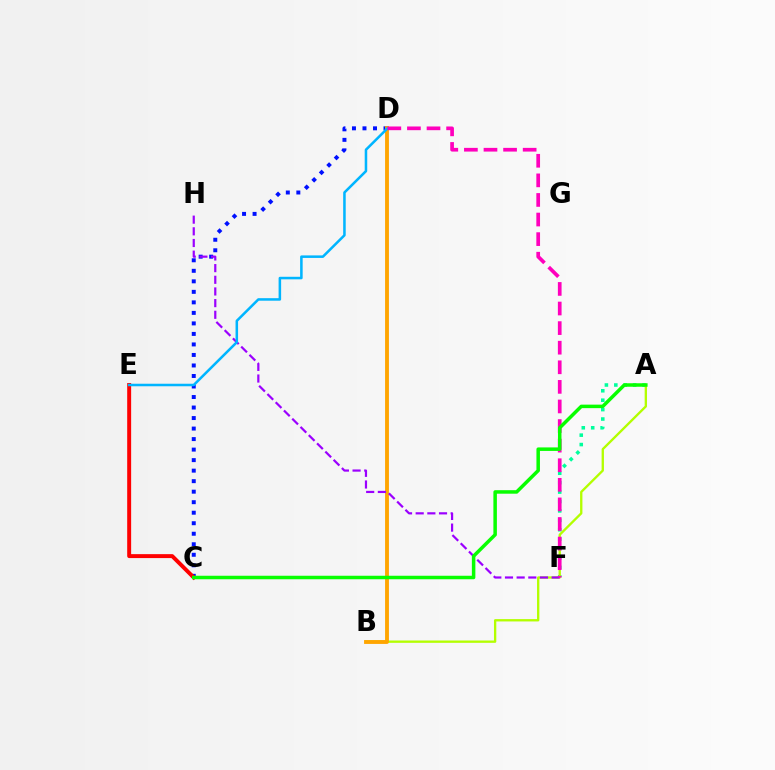{('A', 'F'): [{'color': '#00ff9d', 'line_style': 'dotted', 'thickness': 2.56}], ('C', 'D'): [{'color': '#0010ff', 'line_style': 'dotted', 'thickness': 2.86}], ('A', 'B'): [{'color': '#b3ff00', 'line_style': 'solid', 'thickness': 1.68}], ('B', 'D'): [{'color': '#ffa500', 'line_style': 'solid', 'thickness': 2.77}], ('C', 'E'): [{'color': '#ff0000', 'line_style': 'solid', 'thickness': 2.84}], ('F', 'H'): [{'color': '#9b00ff', 'line_style': 'dashed', 'thickness': 1.58}], ('D', 'E'): [{'color': '#00b5ff', 'line_style': 'solid', 'thickness': 1.82}], ('D', 'F'): [{'color': '#ff00bd', 'line_style': 'dashed', 'thickness': 2.66}], ('A', 'C'): [{'color': '#08ff00', 'line_style': 'solid', 'thickness': 2.52}]}